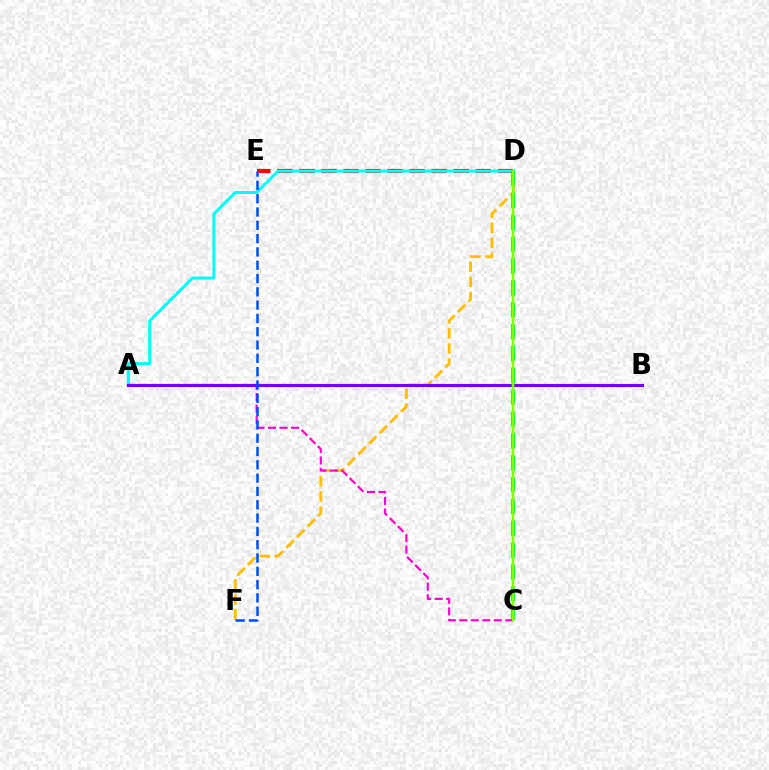{('D', 'E'): [{'color': '#ff0000', 'line_style': 'dashed', 'thickness': 2.99}], ('A', 'D'): [{'color': '#00fff6', 'line_style': 'solid', 'thickness': 2.18}], ('D', 'F'): [{'color': '#ffbd00', 'line_style': 'dashed', 'thickness': 2.05}], ('C', 'D'): [{'color': '#00ff39', 'line_style': 'dashed', 'thickness': 2.97}, {'color': '#84ff00', 'line_style': 'solid', 'thickness': 1.78}], ('A', 'C'): [{'color': '#ff00cf', 'line_style': 'dashed', 'thickness': 1.56}], ('A', 'B'): [{'color': '#7200ff', 'line_style': 'solid', 'thickness': 2.24}], ('E', 'F'): [{'color': '#004bff', 'line_style': 'dashed', 'thickness': 1.81}]}